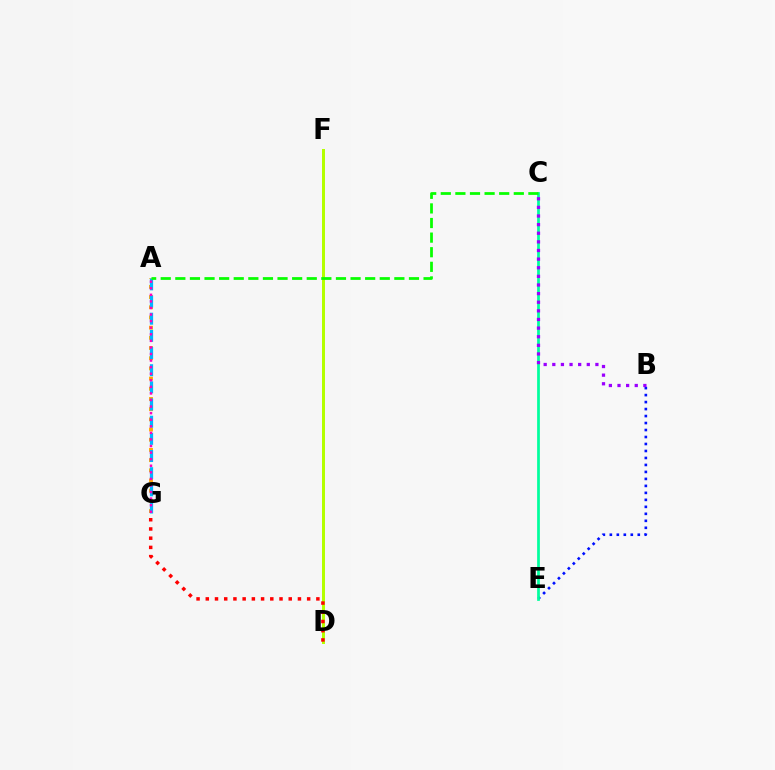{('A', 'G'): [{'color': '#ffa500', 'line_style': 'dotted', 'thickness': 2.77}, {'color': '#00b5ff', 'line_style': 'dashed', 'thickness': 2.33}, {'color': '#ff00bd', 'line_style': 'dotted', 'thickness': 1.79}], ('D', 'F'): [{'color': '#b3ff00', 'line_style': 'solid', 'thickness': 2.15}], ('B', 'E'): [{'color': '#0010ff', 'line_style': 'dotted', 'thickness': 1.9}], ('C', 'E'): [{'color': '#00ff9d', 'line_style': 'solid', 'thickness': 1.96}], ('B', 'C'): [{'color': '#9b00ff', 'line_style': 'dotted', 'thickness': 2.34}], ('D', 'G'): [{'color': '#ff0000', 'line_style': 'dotted', 'thickness': 2.5}], ('A', 'C'): [{'color': '#08ff00', 'line_style': 'dashed', 'thickness': 1.98}]}